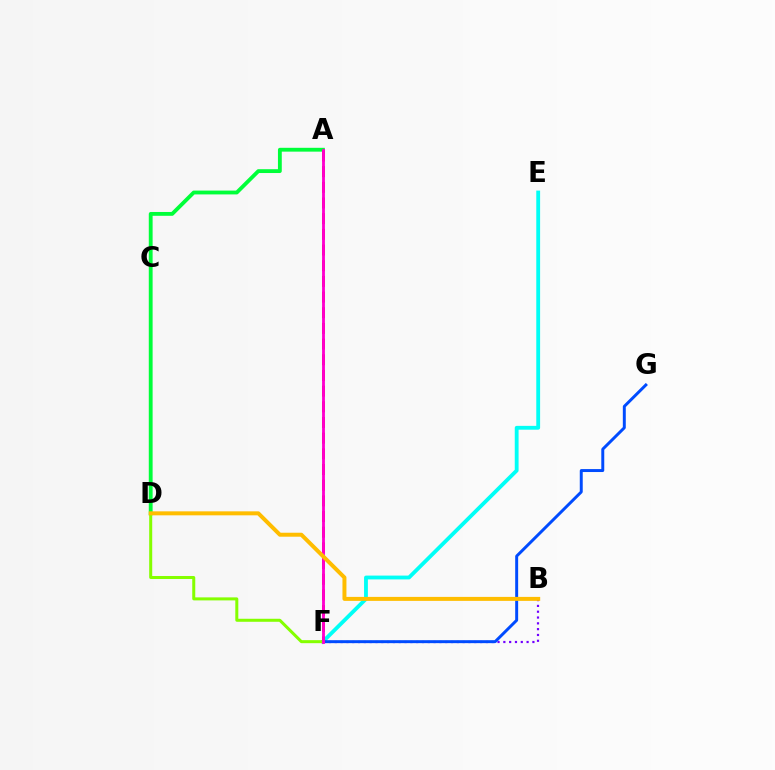{('B', 'F'): [{'color': '#7200ff', 'line_style': 'dotted', 'thickness': 1.58}], ('E', 'F'): [{'color': '#00fff6', 'line_style': 'solid', 'thickness': 2.75}], ('A', 'D'): [{'color': '#00ff39', 'line_style': 'solid', 'thickness': 2.76}], ('A', 'F'): [{'color': '#ff0000', 'line_style': 'dashed', 'thickness': 2.13}, {'color': '#ff00cf', 'line_style': 'solid', 'thickness': 2.04}], ('F', 'G'): [{'color': '#004bff', 'line_style': 'solid', 'thickness': 2.13}], ('D', 'F'): [{'color': '#84ff00', 'line_style': 'solid', 'thickness': 2.17}], ('B', 'D'): [{'color': '#ffbd00', 'line_style': 'solid', 'thickness': 2.87}]}